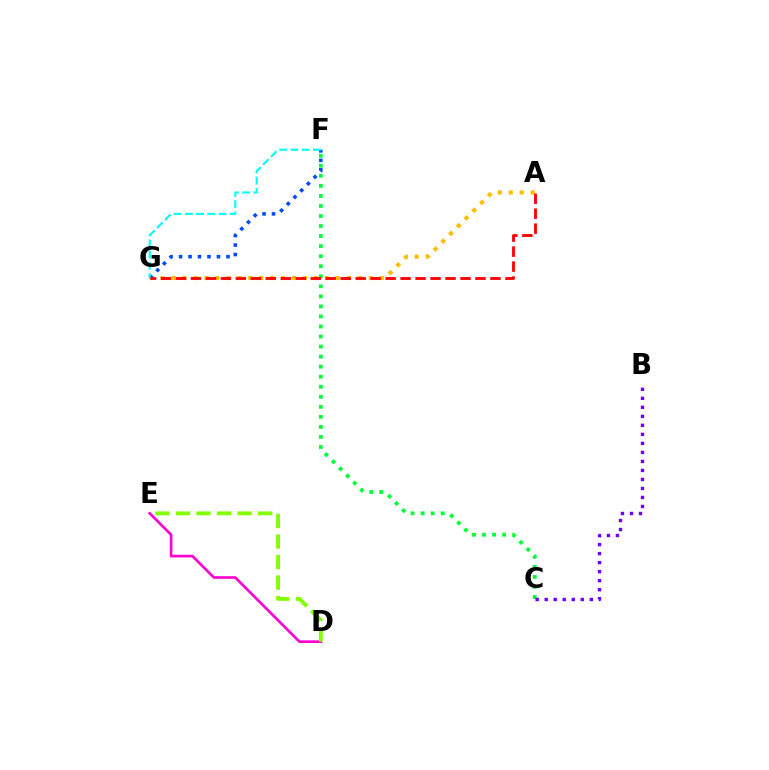{('C', 'F'): [{'color': '#00ff39', 'line_style': 'dotted', 'thickness': 2.73}], ('A', 'G'): [{'color': '#ffbd00', 'line_style': 'dotted', 'thickness': 2.98}, {'color': '#ff0000', 'line_style': 'dashed', 'thickness': 2.03}], ('F', 'G'): [{'color': '#004bff', 'line_style': 'dotted', 'thickness': 2.57}, {'color': '#00fff6', 'line_style': 'dashed', 'thickness': 1.53}], ('D', 'E'): [{'color': '#ff00cf', 'line_style': 'solid', 'thickness': 1.91}, {'color': '#84ff00', 'line_style': 'dashed', 'thickness': 2.79}], ('B', 'C'): [{'color': '#7200ff', 'line_style': 'dotted', 'thickness': 2.45}]}